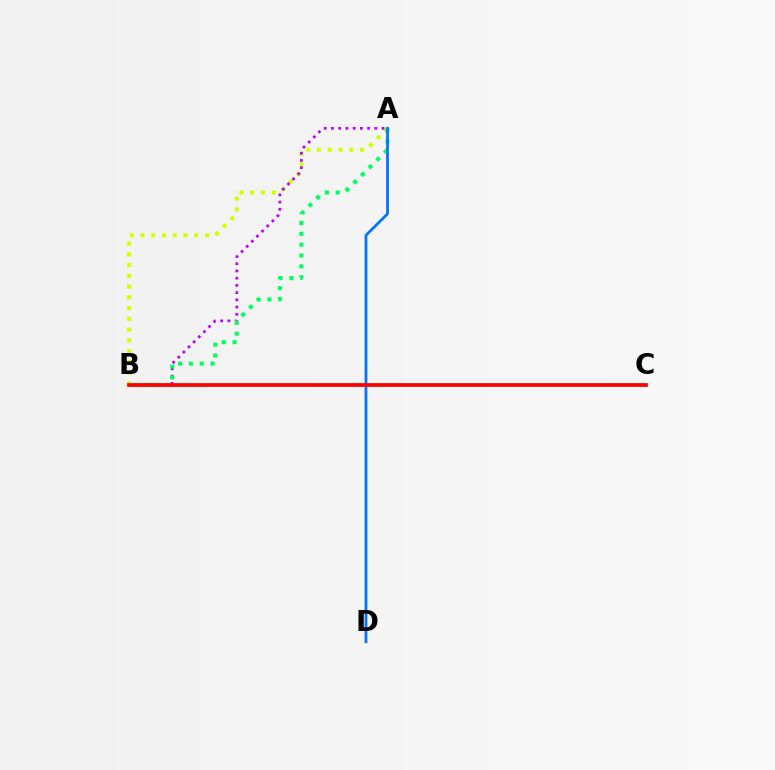{('A', 'B'): [{'color': '#d1ff00', 'line_style': 'dotted', 'thickness': 2.93}, {'color': '#b900ff', 'line_style': 'dotted', 'thickness': 1.96}, {'color': '#00ff5c', 'line_style': 'dotted', 'thickness': 2.95}], ('A', 'D'): [{'color': '#0074ff', 'line_style': 'solid', 'thickness': 2.0}], ('B', 'C'): [{'color': '#ff0000', 'line_style': 'solid', 'thickness': 2.69}]}